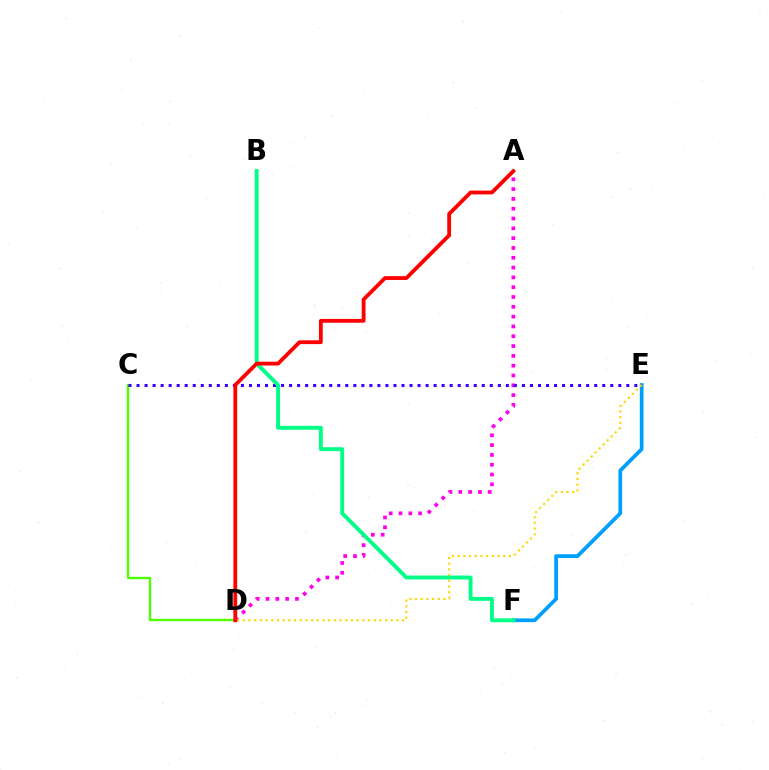{('A', 'D'): [{'color': '#ff00ed', 'line_style': 'dotted', 'thickness': 2.67}, {'color': '#ff0000', 'line_style': 'solid', 'thickness': 2.74}], ('C', 'D'): [{'color': '#4fff00', 'line_style': 'solid', 'thickness': 1.7}], ('E', 'F'): [{'color': '#009eff', 'line_style': 'solid', 'thickness': 2.7}], ('D', 'E'): [{'color': '#ffd500', 'line_style': 'dotted', 'thickness': 1.55}], ('C', 'E'): [{'color': '#3700ff', 'line_style': 'dotted', 'thickness': 2.18}], ('B', 'F'): [{'color': '#00ff86', 'line_style': 'solid', 'thickness': 2.8}]}